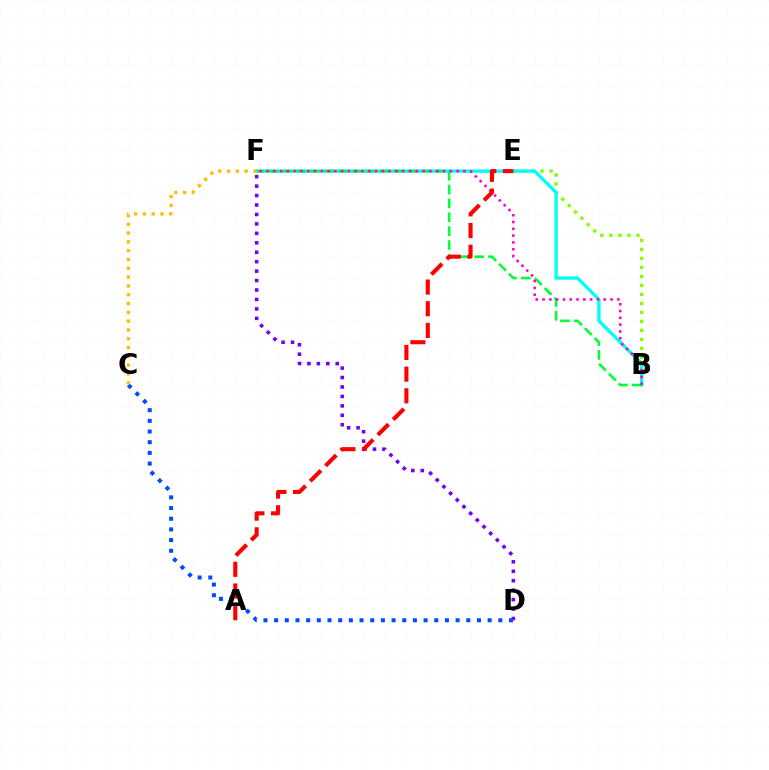{('B', 'E'): [{'color': '#84ff00', 'line_style': 'dotted', 'thickness': 2.44}], ('C', 'D'): [{'color': '#004bff', 'line_style': 'dotted', 'thickness': 2.9}], ('D', 'F'): [{'color': '#7200ff', 'line_style': 'dotted', 'thickness': 2.57}], ('B', 'F'): [{'color': '#00fff6', 'line_style': 'solid', 'thickness': 2.39}, {'color': '#00ff39', 'line_style': 'dashed', 'thickness': 1.88}, {'color': '#ff00cf', 'line_style': 'dotted', 'thickness': 1.85}], ('C', 'F'): [{'color': '#ffbd00', 'line_style': 'dotted', 'thickness': 2.39}], ('A', 'E'): [{'color': '#ff0000', 'line_style': 'dashed', 'thickness': 2.95}]}